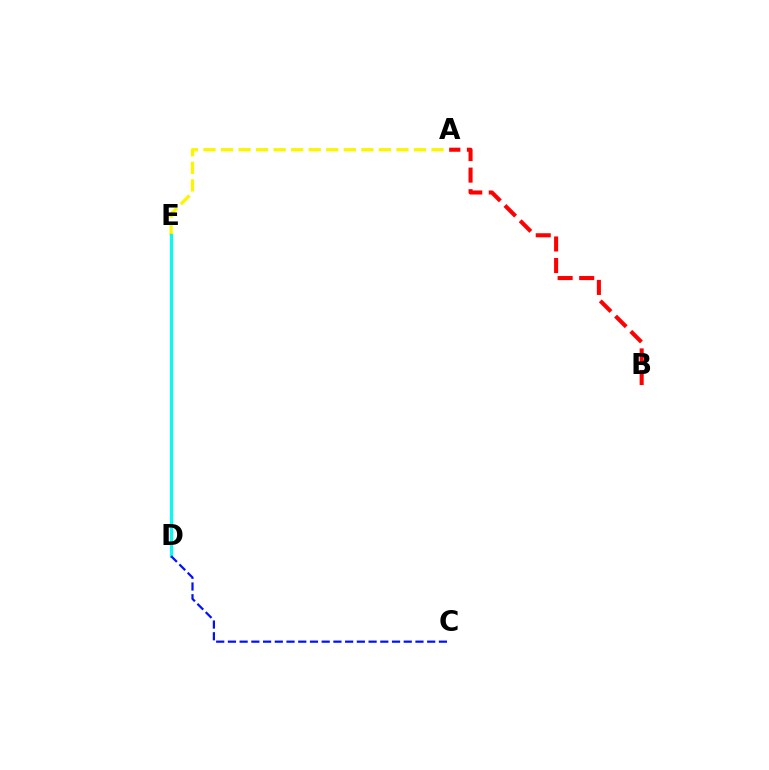{('A', 'E'): [{'color': '#fcf500', 'line_style': 'dashed', 'thickness': 2.38}], ('D', 'E'): [{'color': '#ee00ff', 'line_style': 'solid', 'thickness': 1.59}, {'color': '#08ff00', 'line_style': 'solid', 'thickness': 2.08}, {'color': '#00fff6', 'line_style': 'solid', 'thickness': 2.12}], ('C', 'D'): [{'color': '#0010ff', 'line_style': 'dashed', 'thickness': 1.59}], ('A', 'B'): [{'color': '#ff0000', 'line_style': 'dashed', 'thickness': 2.93}]}